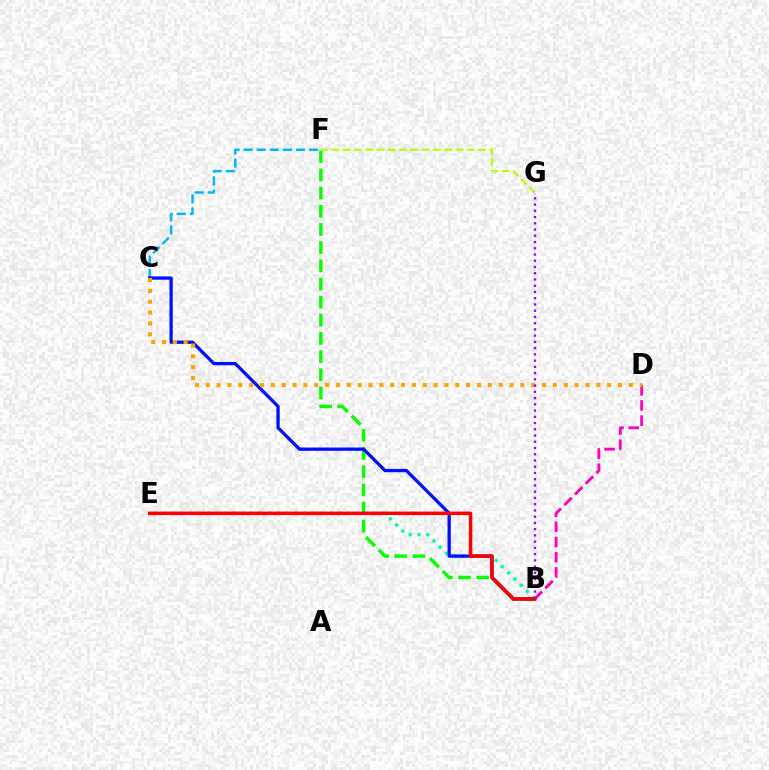{('C', 'F'): [{'color': '#00b5ff', 'line_style': 'dashed', 'thickness': 1.78}], ('B', 'E'): [{'color': '#00ff9d', 'line_style': 'dotted', 'thickness': 2.39}, {'color': '#ff0000', 'line_style': 'solid', 'thickness': 2.54}], ('B', 'F'): [{'color': '#08ff00', 'line_style': 'dashed', 'thickness': 2.47}], ('F', 'G'): [{'color': '#b3ff00', 'line_style': 'dashed', 'thickness': 1.53}], ('B', 'C'): [{'color': '#0010ff', 'line_style': 'solid', 'thickness': 2.37}], ('B', 'D'): [{'color': '#ff00bd', 'line_style': 'dashed', 'thickness': 2.06}], ('C', 'D'): [{'color': '#ffa500', 'line_style': 'dotted', 'thickness': 2.95}], ('B', 'G'): [{'color': '#9b00ff', 'line_style': 'dotted', 'thickness': 1.7}]}